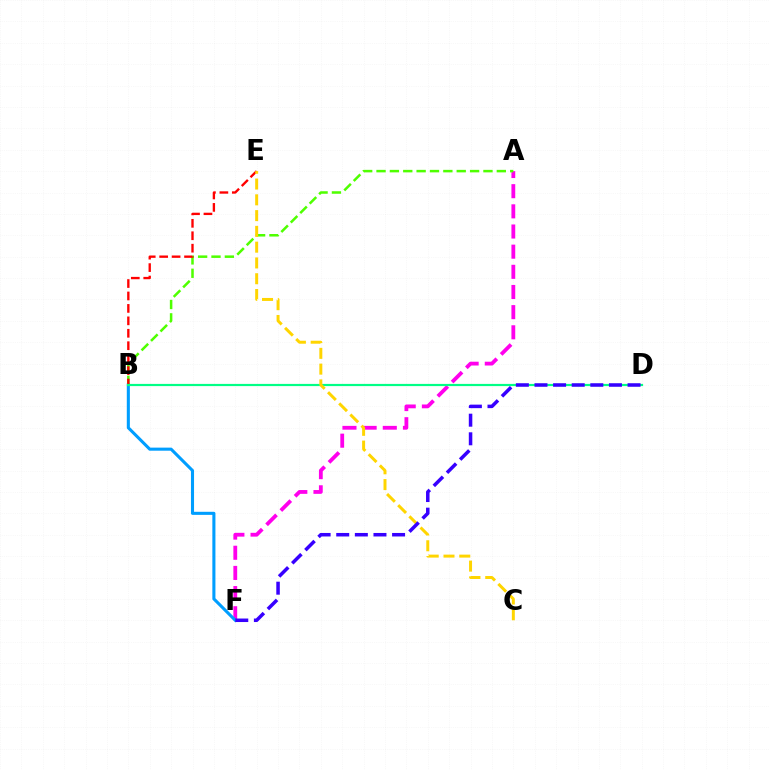{('A', 'F'): [{'color': '#ff00ed', 'line_style': 'dashed', 'thickness': 2.74}], ('A', 'B'): [{'color': '#4fff00', 'line_style': 'dashed', 'thickness': 1.82}], ('B', 'F'): [{'color': '#009eff', 'line_style': 'solid', 'thickness': 2.21}], ('B', 'E'): [{'color': '#ff0000', 'line_style': 'dashed', 'thickness': 1.69}], ('B', 'D'): [{'color': '#00ff86', 'line_style': 'solid', 'thickness': 1.58}], ('C', 'E'): [{'color': '#ffd500', 'line_style': 'dashed', 'thickness': 2.14}], ('D', 'F'): [{'color': '#3700ff', 'line_style': 'dashed', 'thickness': 2.53}]}